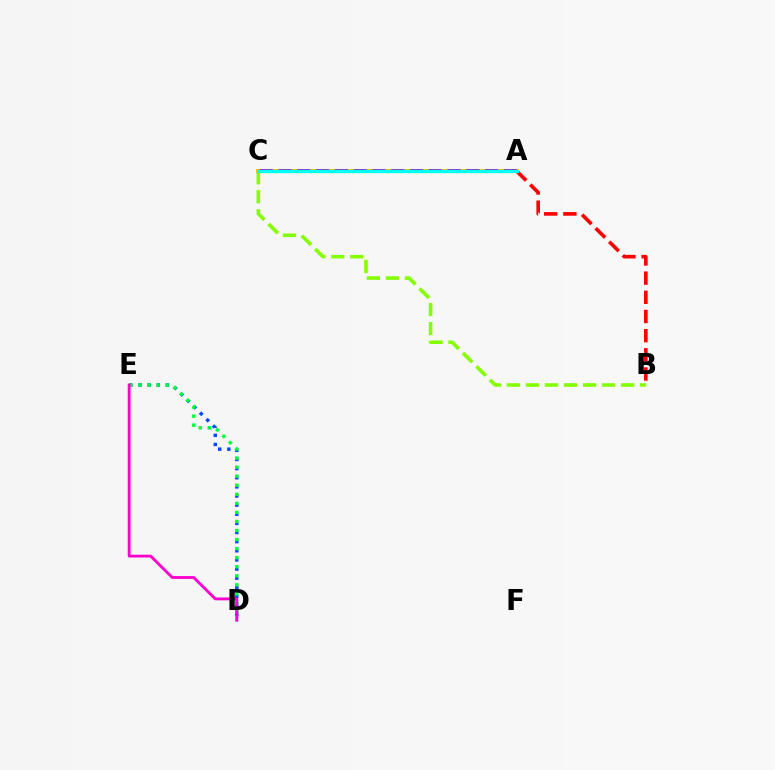{('B', 'C'): [{'color': '#84ff00', 'line_style': 'dashed', 'thickness': 2.58}], ('A', 'C'): [{'color': '#ffbd00', 'line_style': 'solid', 'thickness': 2.92}, {'color': '#7200ff', 'line_style': 'dashed', 'thickness': 2.55}, {'color': '#00fff6', 'line_style': 'solid', 'thickness': 2.38}], ('D', 'E'): [{'color': '#004bff', 'line_style': 'dotted', 'thickness': 2.48}, {'color': '#00ff39', 'line_style': 'dotted', 'thickness': 2.46}, {'color': '#ff00cf', 'line_style': 'solid', 'thickness': 2.05}], ('A', 'B'): [{'color': '#ff0000', 'line_style': 'dashed', 'thickness': 2.61}]}